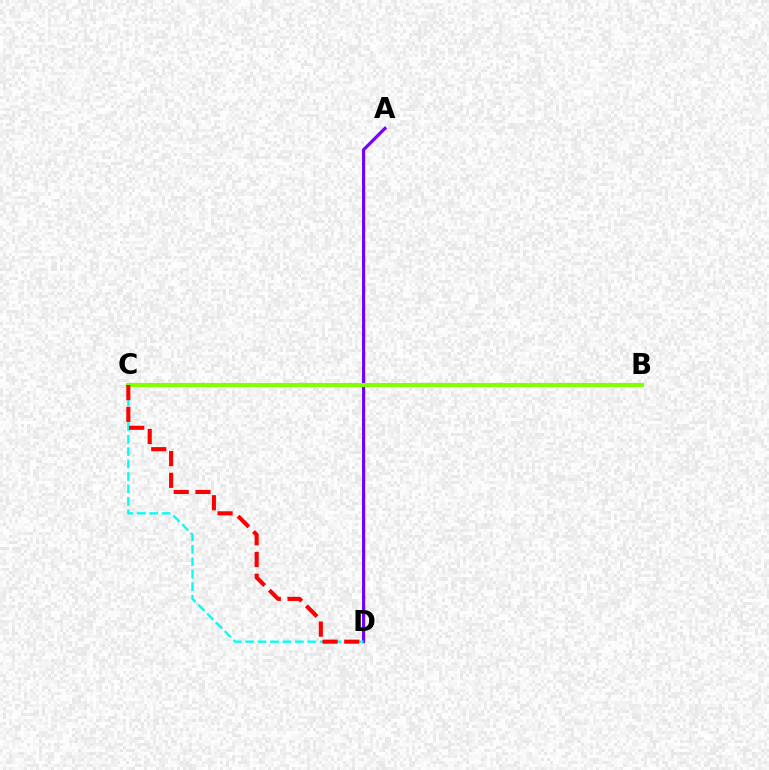{('A', 'D'): [{'color': '#7200ff', 'line_style': 'solid', 'thickness': 2.29}], ('B', 'C'): [{'color': '#84ff00', 'line_style': 'solid', 'thickness': 2.99}], ('C', 'D'): [{'color': '#00fff6', 'line_style': 'dashed', 'thickness': 1.69}, {'color': '#ff0000', 'line_style': 'dashed', 'thickness': 2.95}]}